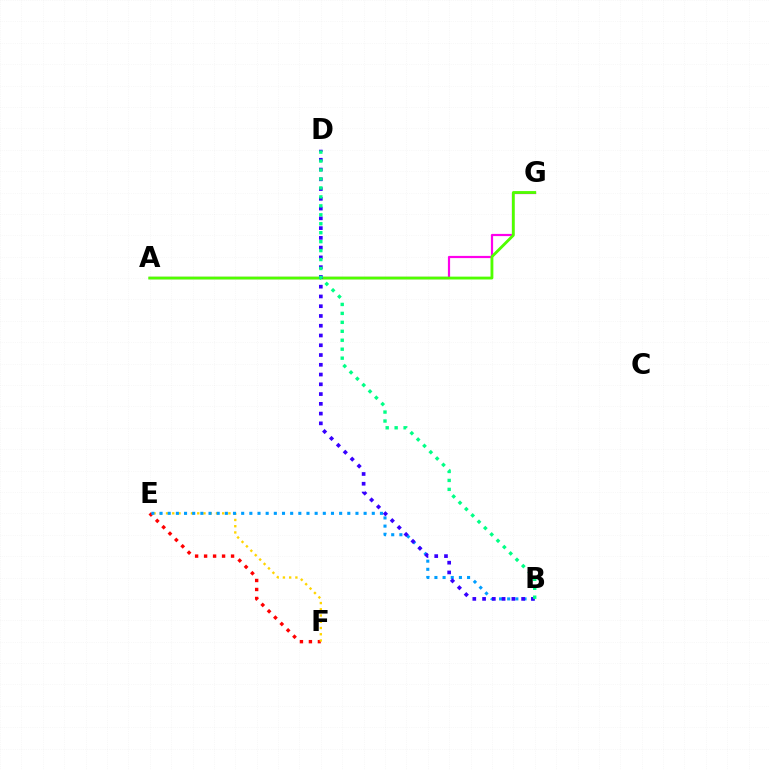{('A', 'G'): [{'color': '#ff00ed', 'line_style': 'solid', 'thickness': 1.59}, {'color': '#4fff00', 'line_style': 'solid', 'thickness': 2.04}], ('E', 'F'): [{'color': '#ff0000', 'line_style': 'dotted', 'thickness': 2.44}, {'color': '#ffd500', 'line_style': 'dotted', 'thickness': 1.7}], ('B', 'E'): [{'color': '#009eff', 'line_style': 'dotted', 'thickness': 2.22}], ('B', 'D'): [{'color': '#3700ff', 'line_style': 'dotted', 'thickness': 2.65}, {'color': '#00ff86', 'line_style': 'dotted', 'thickness': 2.43}]}